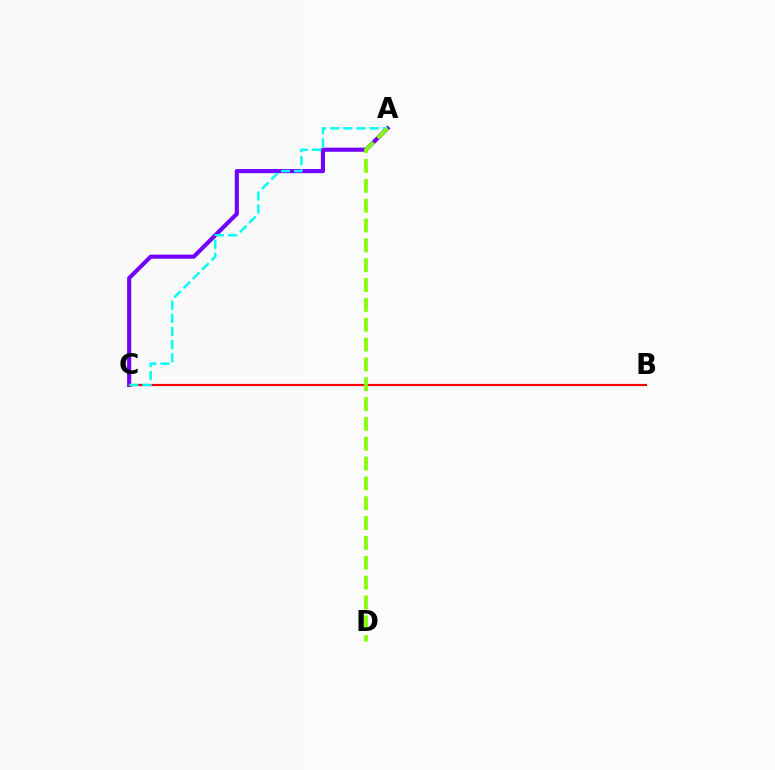{('A', 'C'): [{'color': '#7200ff', 'line_style': 'solid', 'thickness': 2.96}, {'color': '#00fff6', 'line_style': 'dashed', 'thickness': 1.79}], ('B', 'C'): [{'color': '#ff0000', 'line_style': 'solid', 'thickness': 1.58}], ('A', 'D'): [{'color': '#84ff00', 'line_style': 'dashed', 'thickness': 2.7}]}